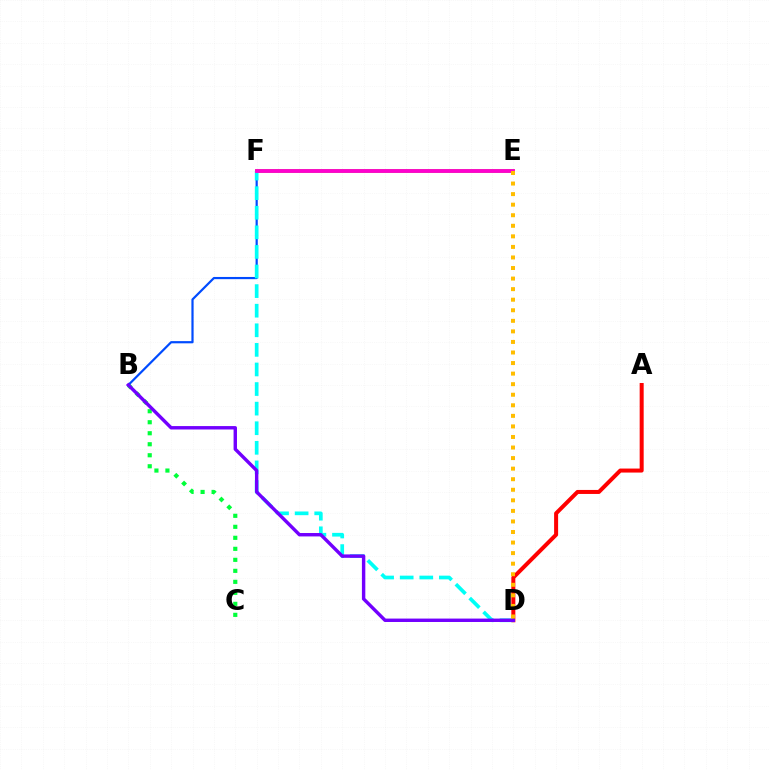{('B', 'C'): [{'color': '#00ff39', 'line_style': 'dotted', 'thickness': 2.99}], ('A', 'D'): [{'color': '#ff0000', 'line_style': 'solid', 'thickness': 2.89}], ('E', 'F'): [{'color': '#84ff00', 'line_style': 'solid', 'thickness': 2.63}, {'color': '#ff00cf', 'line_style': 'solid', 'thickness': 2.76}], ('B', 'F'): [{'color': '#004bff', 'line_style': 'solid', 'thickness': 1.58}], ('D', 'F'): [{'color': '#00fff6', 'line_style': 'dashed', 'thickness': 2.66}], ('B', 'D'): [{'color': '#7200ff', 'line_style': 'solid', 'thickness': 2.46}], ('D', 'E'): [{'color': '#ffbd00', 'line_style': 'dotted', 'thickness': 2.87}]}